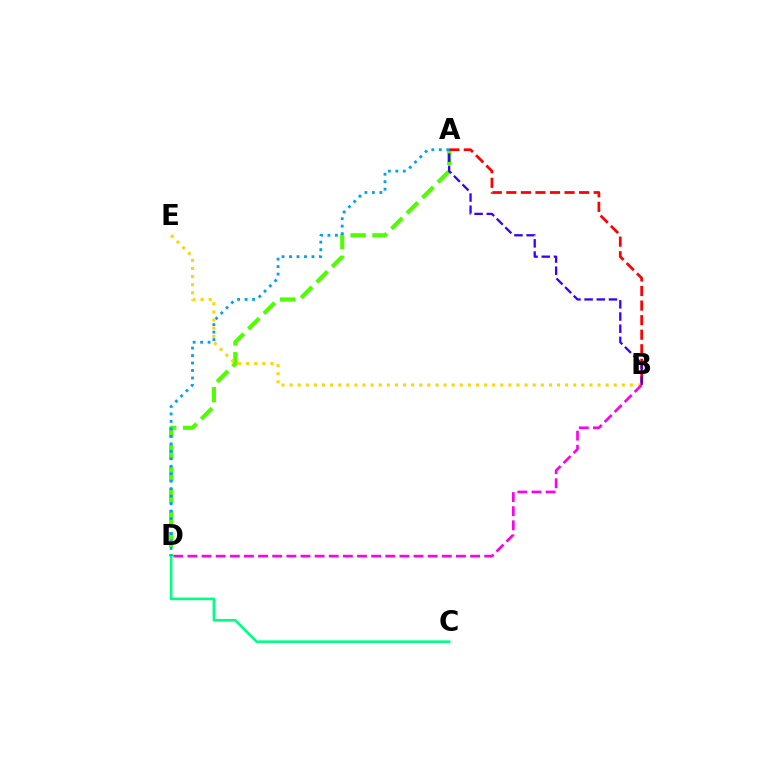{('A', 'D'): [{'color': '#4fff00', 'line_style': 'dashed', 'thickness': 2.98}, {'color': '#009eff', 'line_style': 'dotted', 'thickness': 2.03}], ('A', 'B'): [{'color': '#ff0000', 'line_style': 'dashed', 'thickness': 1.98}, {'color': '#3700ff', 'line_style': 'dashed', 'thickness': 1.65}], ('C', 'D'): [{'color': '#00ff86', 'line_style': 'solid', 'thickness': 1.89}], ('B', 'E'): [{'color': '#ffd500', 'line_style': 'dotted', 'thickness': 2.2}], ('B', 'D'): [{'color': '#ff00ed', 'line_style': 'dashed', 'thickness': 1.92}]}